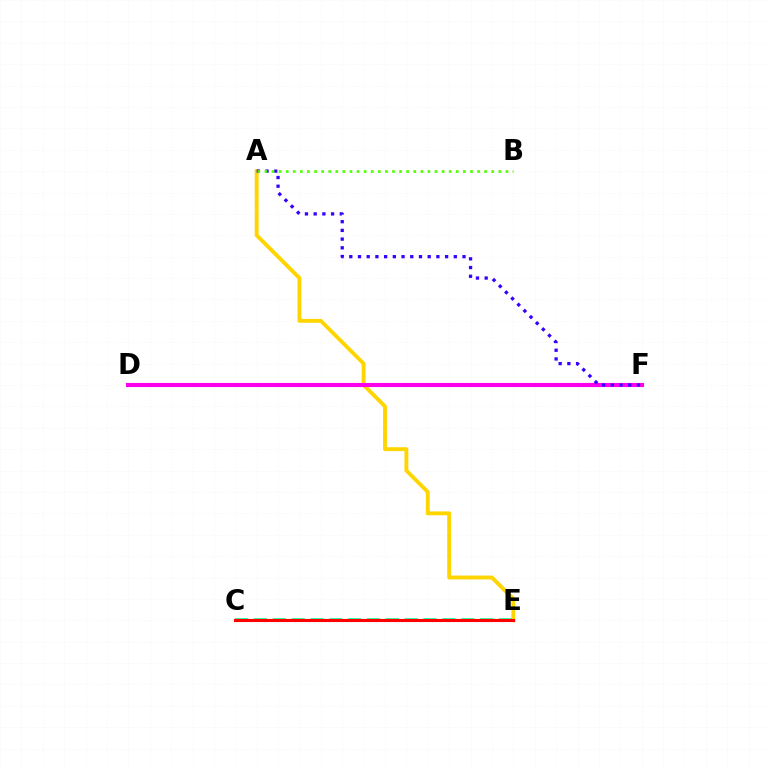{('A', 'E'): [{'color': '#ffd500', 'line_style': 'solid', 'thickness': 2.79}], ('D', 'F'): [{'color': '#ff00ed', 'line_style': 'solid', 'thickness': 2.96}], ('C', 'E'): [{'color': '#009eff', 'line_style': 'dotted', 'thickness': 2.03}, {'color': '#00ff86', 'line_style': 'dashed', 'thickness': 2.56}, {'color': '#ff0000', 'line_style': 'solid', 'thickness': 2.24}], ('A', 'F'): [{'color': '#3700ff', 'line_style': 'dotted', 'thickness': 2.37}], ('A', 'B'): [{'color': '#4fff00', 'line_style': 'dotted', 'thickness': 1.93}]}